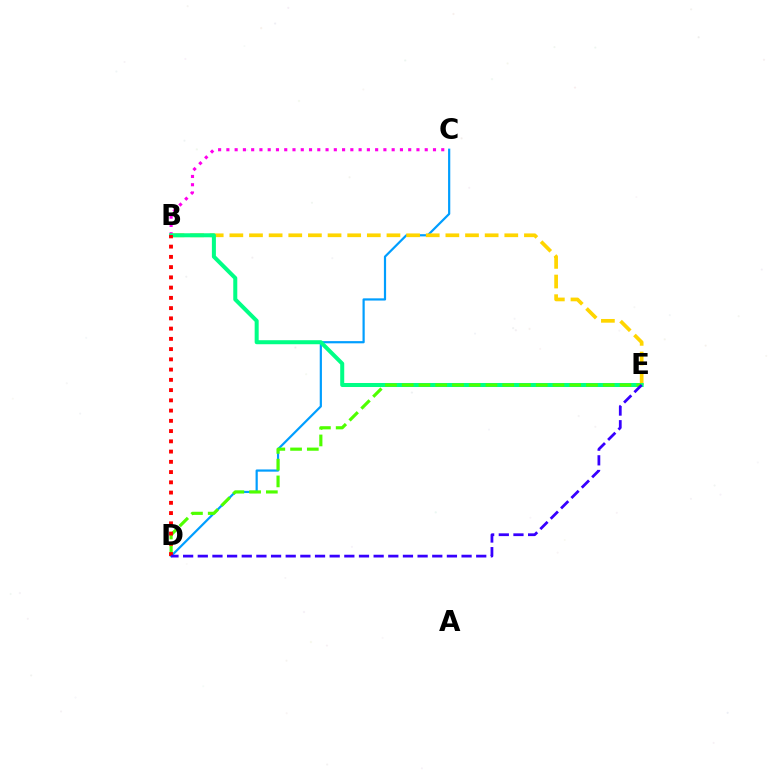{('C', 'D'): [{'color': '#009eff', 'line_style': 'solid', 'thickness': 1.59}], ('B', 'E'): [{'color': '#ffd500', 'line_style': 'dashed', 'thickness': 2.67}, {'color': '#00ff86', 'line_style': 'solid', 'thickness': 2.89}], ('B', 'C'): [{'color': '#ff00ed', 'line_style': 'dotted', 'thickness': 2.25}], ('D', 'E'): [{'color': '#4fff00', 'line_style': 'dashed', 'thickness': 2.28}, {'color': '#3700ff', 'line_style': 'dashed', 'thickness': 1.99}], ('B', 'D'): [{'color': '#ff0000', 'line_style': 'dotted', 'thickness': 2.78}]}